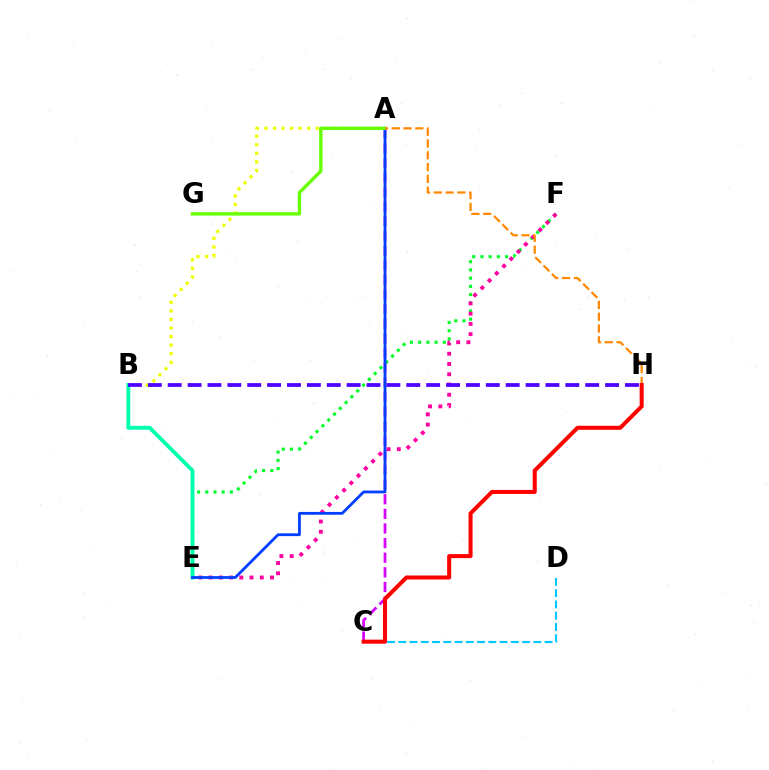{('E', 'F'): [{'color': '#00ff27', 'line_style': 'dotted', 'thickness': 2.23}, {'color': '#ff00a0', 'line_style': 'dotted', 'thickness': 2.78}], ('A', 'B'): [{'color': '#eeff00', 'line_style': 'dotted', 'thickness': 2.33}], ('A', 'C'): [{'color': '#d600ff', 'line_style': 'dashed', 'thickness': 1.99}], ('C', 'D'): [{'color': '#00c7ff', 'line_style': 'dashed', 'thickness': 1.53}], ('B', 'E'): [{'color': '#00ffaf', 'line_style': 'solid', 'thickness': 2.8}], ('B', 'H'): [{'color': '#4f00ff', 'line_style': 'dashed', 'thickness': 2.7}], ('A', 'E'): [{'color': '#003fff', 'line_style': 'solid', 'thickness': 2.01}], ('A', 'G'): [{'color': '#66ff00', 'line_style': 'solid', 'thickness': 2.42}], ('A', 'H'): [{'color': '#ff8800', 'line_style': 'dashed', 'thickness': 1.6}], ('C', 'H'): [{'color': '#ff0000', 'line_style': 'solid', 'thickness': 2.91}]}